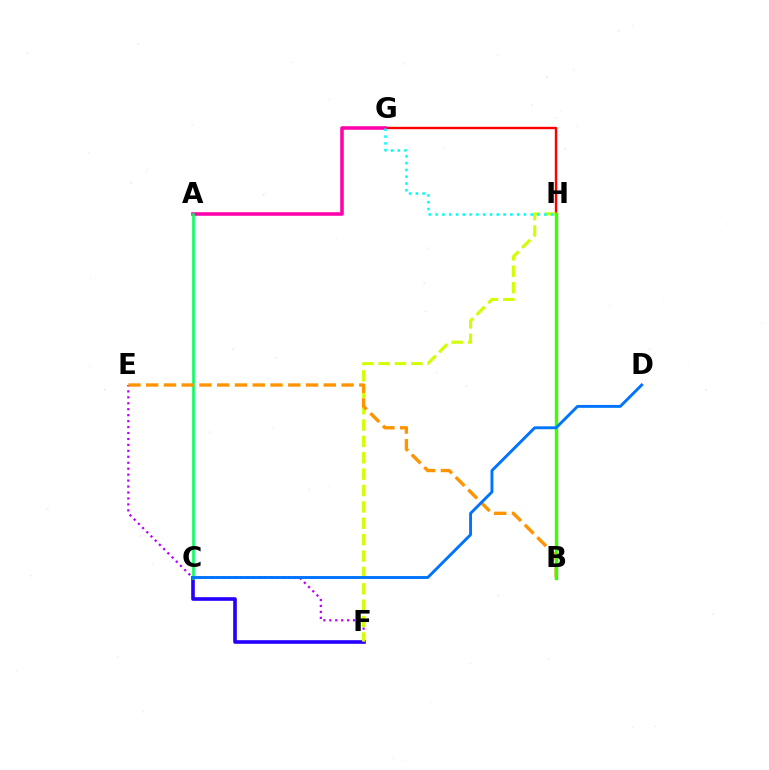{('C', 'F'): [{'color': '#2500ff', 'line_style': 'solid', 'thickness': 2.61}], ('E', 'F'): [{'color': '#b900ff', 'line_style': 'dotted', 'thickness': 1.62}], ('G', 'H'): [{'color': '#ff0000', 'line_style': 'solid', 'thickness': 1.72}, {'color': '#00fff6', 'line_style': 'dotted', 'thickness': 1.85}], ('F', 'H'): [{'color': '#d1ff00', 'line_style': 'dashed', 'thickness': 2.23}], ('A', 'G'): [{'color': '#ff00ac', 'line_style': 'solid', 'thickness': 2.56}], ('A', 'C'): [{'color': '#00ff5c', 'line_style': 'solid', 'thickness': 1.84}], ('B', 'E'): [{'color': '#ff9400', 'line_style': 'dashed', 'thickness': 2.41}], ('B', 'H'): [{'color': '#3dff00', 'line_style': 'solid', 'thickness': 2.46}], ('C', 'D'): [{'color': '#0074ff', 'line_style': 'solid', 'thickness': 2.09}]}